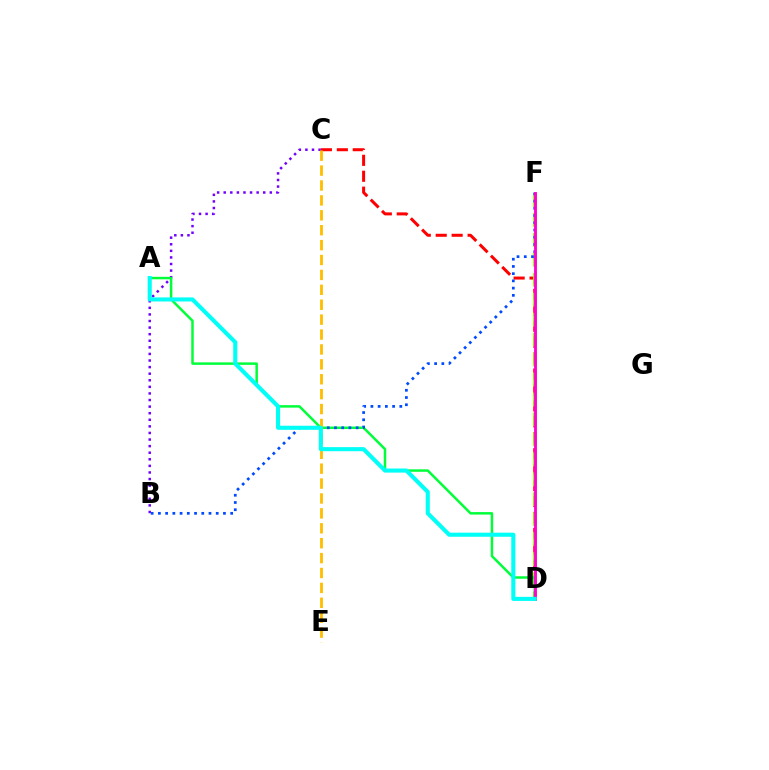{('C', 'D'): [{'color': '#ff0000', 'line_style': 'dashed', 'thickness': 2.17}], ('B', 'C'): [{'color': '#7200ff', 'line_style': 'dotted', 'thickness': 1.79}], ('D', 'F'): [{'color': '#84ff00', 'line_style': 'dashed', 'thickness': 2.71}, {'color': '#ff00cf', 'line_style': 'solid', 'thickness': 2.05}], ('A', 'D'): [{'color': '#00ff39', 'line_style': 'solid', 'thickness': 1.79}, {'color': '#00fff6', 'line_style': 'solid', 'thickness': 2.94}], ('B', 'F'): [{'color': '#004bff', 'line_style': 'dotted', 'thickness': 1.96}], ('C', 'E'): [{'color': '#ffbd00', 'line_style': 'dashed', 'thickness': 2.02}]}